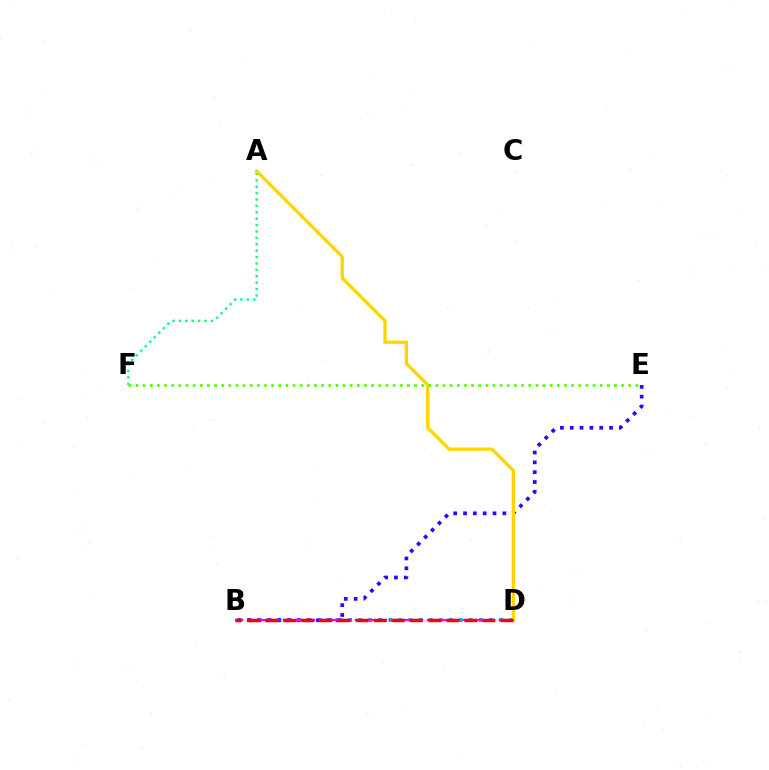{('B', 'D'): [{'color': '#009eff', 'line_style': 'dotted', 'thickness': 2.73}, {'color': '#ff00ed', 'line_style': 'dashed', 'thickness': 1.63}, {'color': '#ff0000', 'line_style': 'dashed', 'thickness': 2.46}], ('A', 'F'): [{'color': '#00ff86', 'line_style': 'dotted', 'thickness': 1.74}], ('B', 'E'): [{'color': '#3700ff', 'line_style': 'dotted', 'thickness': 2.67}], ('A', 'D'): [{'color': '#ffd500', 'line_style': 'solid', 'thickness': 2.38}], ('E', 'F'): [{'color': '#4fff00', 'line_style': 'dotted', 'thickness': 1.94}]}